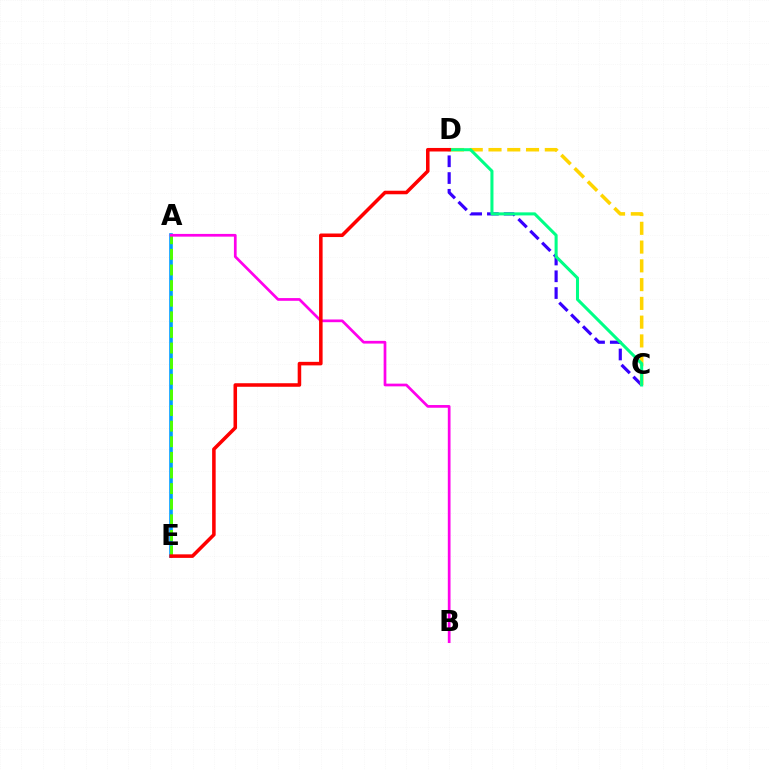{('C', 'D'): [{'color': '#3700ff', 'line_style': 'dashed', 'thickness': 2.28}, {'color': '#ffd500', 'line_style': 'dashed', 'thickness': 2.55}, {'color': '#00ff86', 'line_style': 'solid', 'thickness': 2.2}], ('A', 'E'): [{'color': '#009eff', 'line_style': 'solid', 'thickness': 2.61}, {'color': '#4fff00', 'line_style': 'dashed', 'thickness': 2.12}], ('A', 'B'): [{'color': '#ff00ed', 'line_style': 'solid', 'thickness': 1.96}], ('D', 'E'): [{'color': '#ff0000', 'line_style': 'solid', 'thickness': 2.55}]}